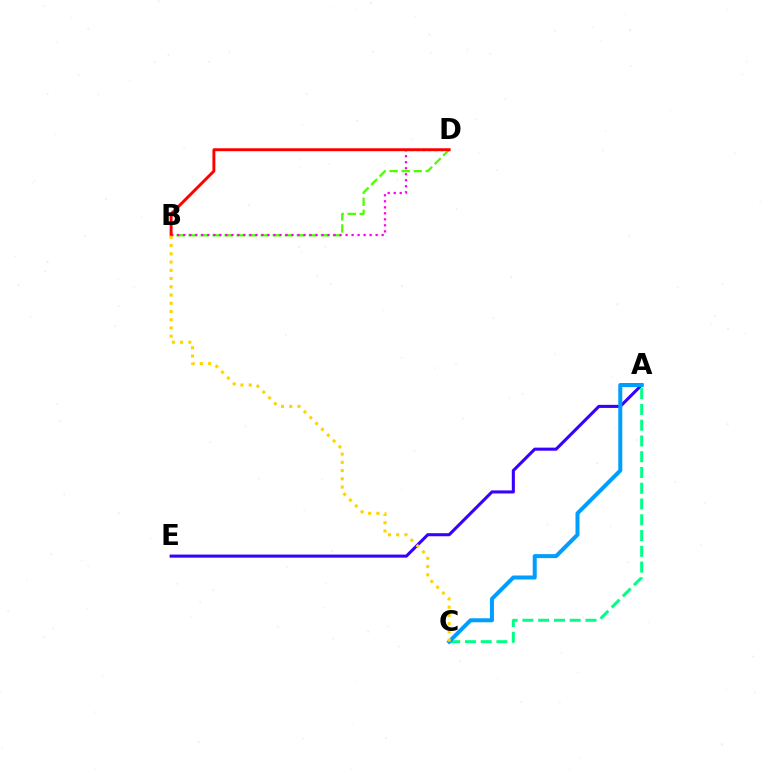{('A', 'E'): [{'color': '#3700ff', 'line_style': 'solid', 'thickness': 2.21}], ('A', 'C'): [{'color': '#00ff86', 'line_style': 'dashed', 'thickness': 2.14}, {'color': '#009eff', 'line_style': 'solid', 'thickness': 2.88}], ('B', 'D'): [{'color': '#4fff00', 'line_style': 'dashed', 'thickness': 1.63}, {'color': '#ff00ed', 'line_style': 'dotted', 'thickness': 1.63}, {'color': '#ff0000', 'line_style': 'solid', 'thickness': 2.11}], ('B', 'C'): [{'color': '#ffd500', 'line_style': 'dotted', 'thickness': 2.24}]}